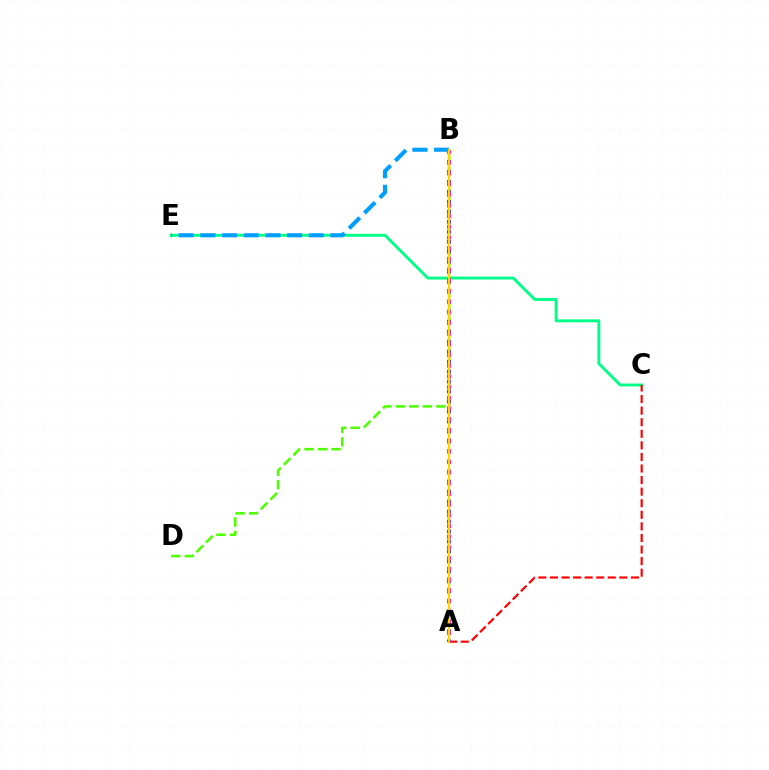{('C', 'E'): [{'color': '#00ff86', 'line_style': 'solid', 'thickness': 2.09}], ('A', 'C'): [{'color': '#ff0000', 'line_style': 'dashed', 'thickness': 1.57}], ('B', 'D'): [{'color': '#4fff00', 'line_style': 'dashed', 'thickness': 1.83}], ('A', 'B'): [{'color': '#3700ff', 'line_style': 'dotted', 'thickness': 2.71}, {'color': '#ff00ed', 'line_style': 'dotted', 'thickness': 2.9}, {'color': '#ffd500', 'line_style': 'solid', 'thickness': 1.72}], ('B', 'E'): [{'color': '#009eff', 'line_style': 'dashed', 'thickness': 2.94}]}